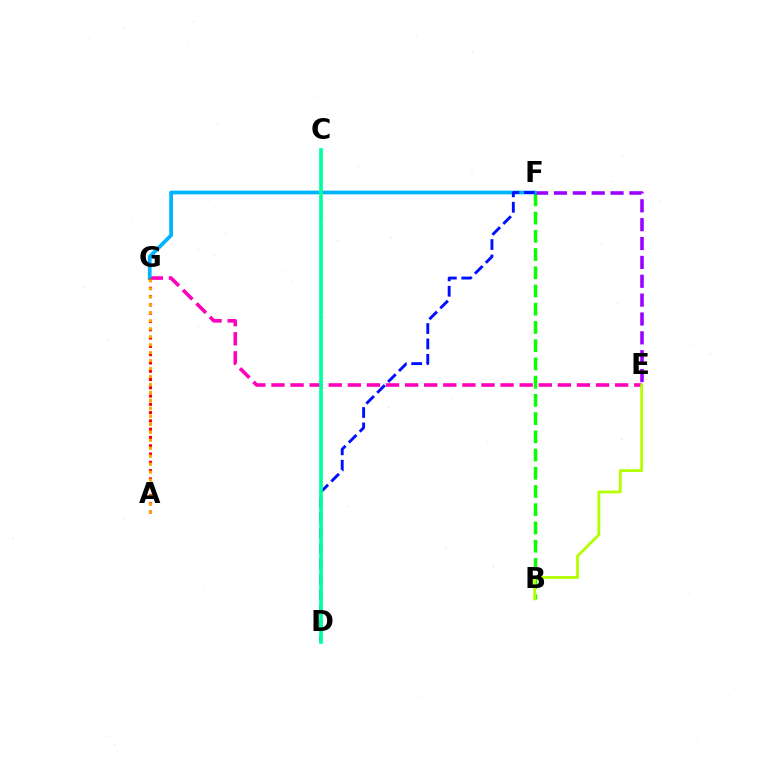{('E', 'G'): [{'color': '#ff00bd', 'line_style': 'dashed', 'thickness': 2.59}], ('B', 'F'): [{'color': '#08ff00', 'line_style': 'dashed', 'thickness': 2.48}], ('E', 'F'): [{'color': '#9b00ff', 'line_style': 'dashed', 'thickness': 2.56}], ('F', 'G'): [{'color': '#00b5ff', 'line_style': 'solid', 'thickness': 2.7}], ('A', 'G'): [{'color': '#ff0000', 'line_style': 'dotted', 'thickness': 2.25}, {'color': '#ffa500', 'line_style': 'dotted', 'thickness': 2.16}], ('B', 'E'): [{'color': '#b3ff00', 'line_style': 'solid', 'thickness': 2.02}], ('D', 'F'): [{'color': '#0010ff', 'line_style': 'dashed', 'thickness': 2.09}], ('C', 'D'): [{'color': '#00ff9d', 'line_style': 'solid', 'thickness': 2.62}]}